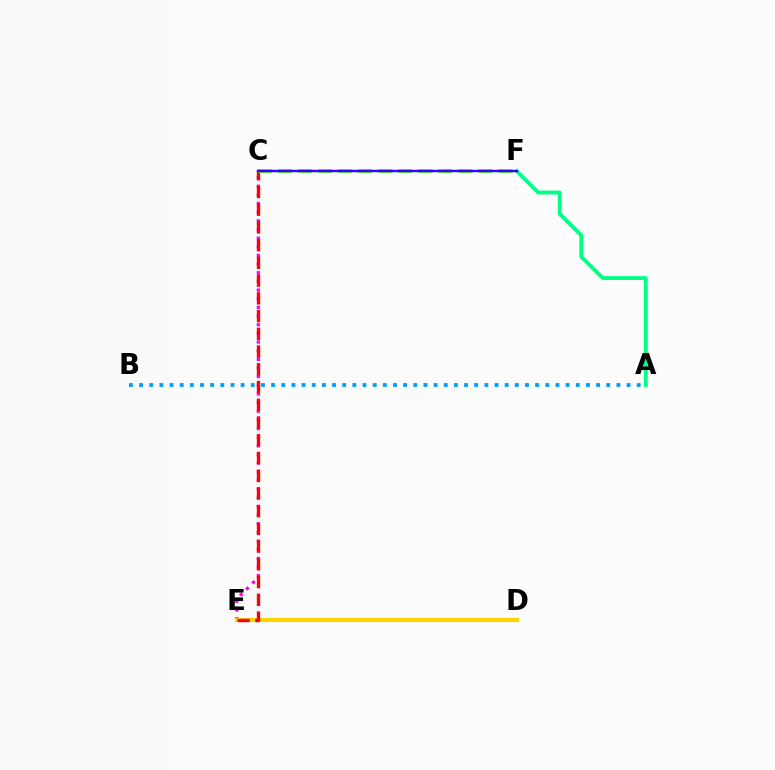{('C', 'E'): [{'color': '#ff00ed', 'line_style': 'dotted', 'thickness': 2.35}, {'color': '#ff0000', 'line_style': 'dashed', 'thickness': 2.41}], ('A', 'B'): [{'color': '#009eff', 'line_style': 'dotted', 'thickness': 2.76}], ('D', 'E'): [{'color': '#ffd500', 'line_style': 'solid', 'thickness': 2.98}], ('A', 'F'): [{'color': '#00ff86', 'line_style': 'solid', 'thickness': 2.77}], ('C', 'F'): [{'color': '#4fff00', 'line_style': 'dashed', 'thickness': 2.72}, {'color': '#3700ff', 'line_style': 'solid', 'thickness': 1.75}]}